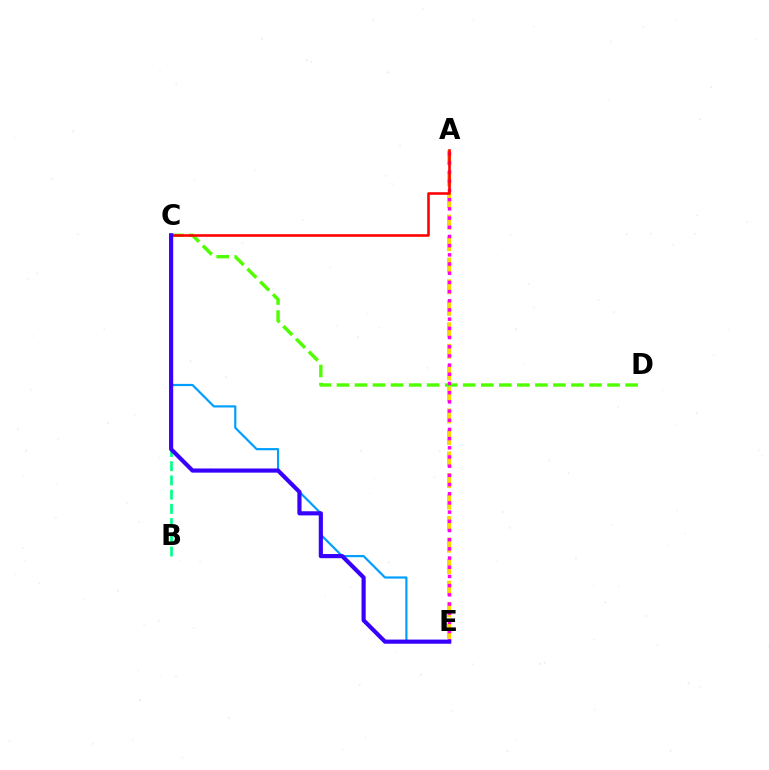{('C', 'D'): [{'color': '#4fff00', 'line_style': 'dashed', 'thickness': 2.45}], ('C', 'E'): [{'color': '#009eff', 'line_style': 'solid', 'thickness': 1.57}, {'color': '#3700ff', 'line_style': 'solid', 'thickness': 2.99}], ('B', 'C'): [{'color': '#00ff86', 'line_style': 'dashed', 'thickness': 1.93}], ('A', 'E'): [{'color': '#ffd500', 'line_style': 'dashed', 'thickness': 2.93}, {'color': '#ff00ed', 'line_style': 'dotted', 'thickness': 2.5}], ('A', 'C'): [{'color': '#ff0000', 'line_style': 'solid', 'thickness': 1.86}]}